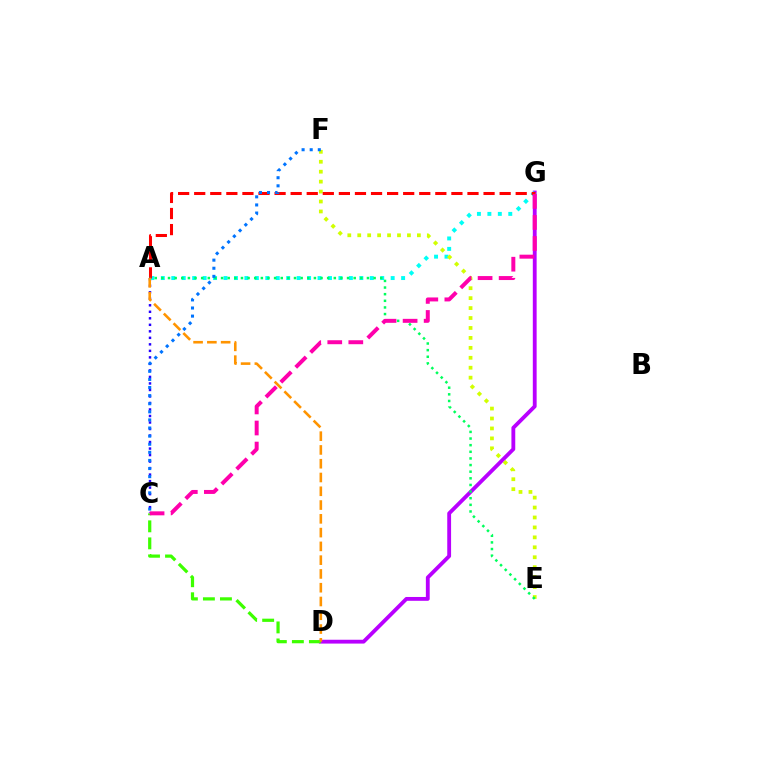{('D', 'G'): [{'color': '#b900ff', 'line_style': 'solid', 'thickness': 2.76}], ('A', 'C'): [{'color': '#2500ff', 'line_style': 'dotted', 'thickness': 1.77}], ('C', 'D'): [{'color': '#3dff00', 'line_style': 'dashed', 'thickness': 2.31}], ('A', 'G'): [{'color': '#00fff6', 'line_style': 'dotted', 'thickness': 2.84}, {'color': '#ff0000', 'line_style': 'dashed', 'thickness': 2.18}], ('E', 'F'): [{'color': '#d1ff00', 'line_style': 'dotted', 'thickness': 2.7}], ('A', 'E'): [{'color': '#00ff5c', 'line_style': 'dotted', 'thickness': 1.8}], ('C', 'G'): [{'color': '#ff00ac', 'line_style': 'dashed', 'thickness': 2.86}], ('C', 'F'): [{'color': '#0074ff', 'line_style': 'dotted', 'thickness': 2.2}], ('A', 'D'): [{'color': '#ff9400', 'line_style': 'dashed', 'thickness': 1.87}]}